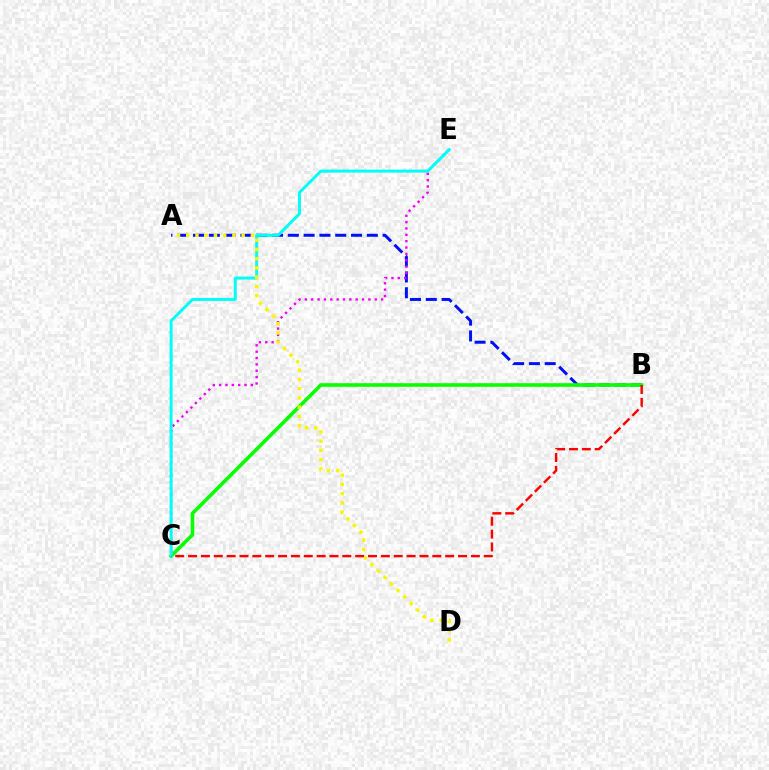{('A', 'B'): [{'color': '#0010ff', 'line_style': 'dashed', 'thickness': 2.15}], ('B', 'C'): [{'color': '#08ff00', 'line_style': 'solid', 'thickness': 2.59}, {'color': '#ff0000', 'line_style': 'dashed', 'thickness': 1.75}], ('C', 'E'): [{'color': '#ee00ff', 'line_style': 'dotted', 'thickness': 1.73}, {'color': '#00fff6', 'line_style': 'solid', 'thickness': 2.16}], ('A', 'D'): [{'color': '#fcf500', 'line_style': 'dotted', 'thickness': 2.51}]}